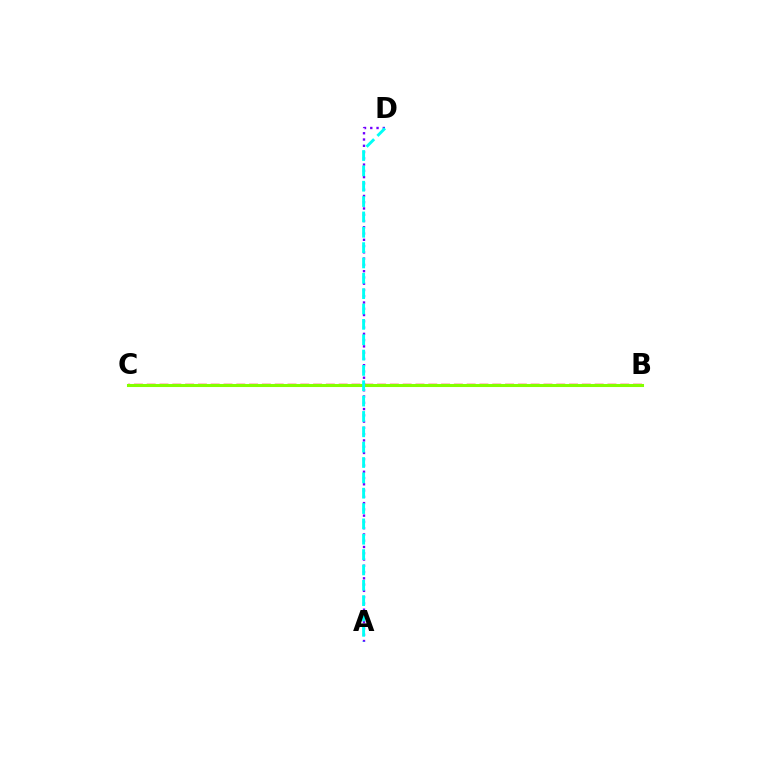{('B', 'C'): [{'color': '#ff0000', 'line_style': 'dashed', 'thickness': 1.74}, {'color': '#84ff00', 'line_style': 'solid', 'thickness': 2.21}], ('A', 'D'): [{'color': '#7200ff', 'line_style': 'dotted', 'thickness': 1.7}, {'color': '#00fff6', 'line_style': 'dashed', 'thickness': 2.09}]}